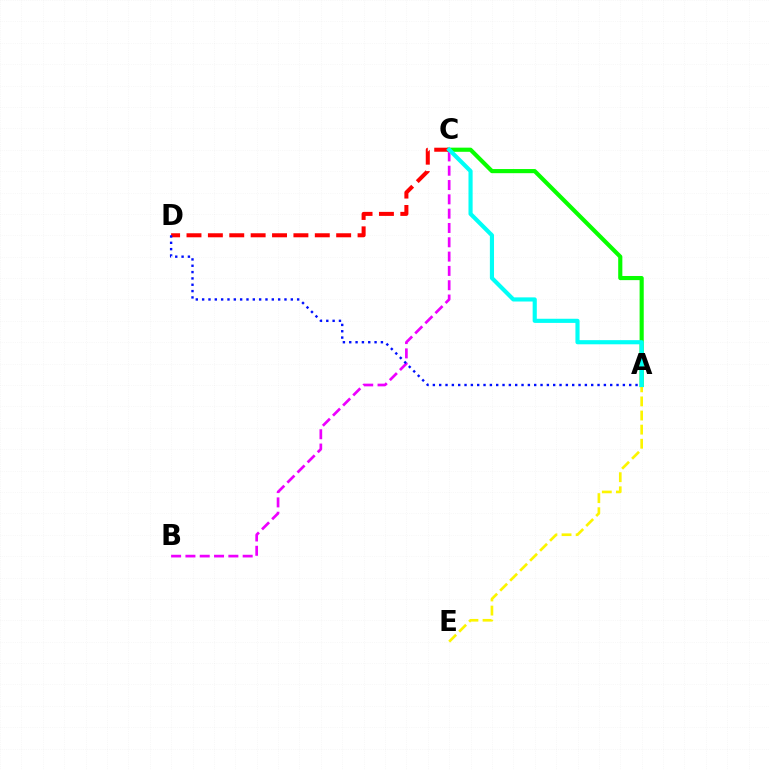{('A', 'C'): [{'color': '#08ff00', 'line_style': 'solid', 'thickness': 2.98}, {'color': '#00fff6', 'line_style': 'solid', 'thickness': 2.98}], ('C', 'D'): [{'color': '#ff0000', 'line_style': 'dashed', 'thickness': 2.9}], ('A', 'E'): [{'color': '#fcf500', 'line_style': 'dashed', 'thickness': 1.92}], ('B', 'C'): [{'color': '#ee00ff', 'line_style': 'dashed', 'thickness': 1.94}], ('A', 'D'): [{'color': '#0010ff', 'line_style': 'dotted', 'thickness': 1.72}]}